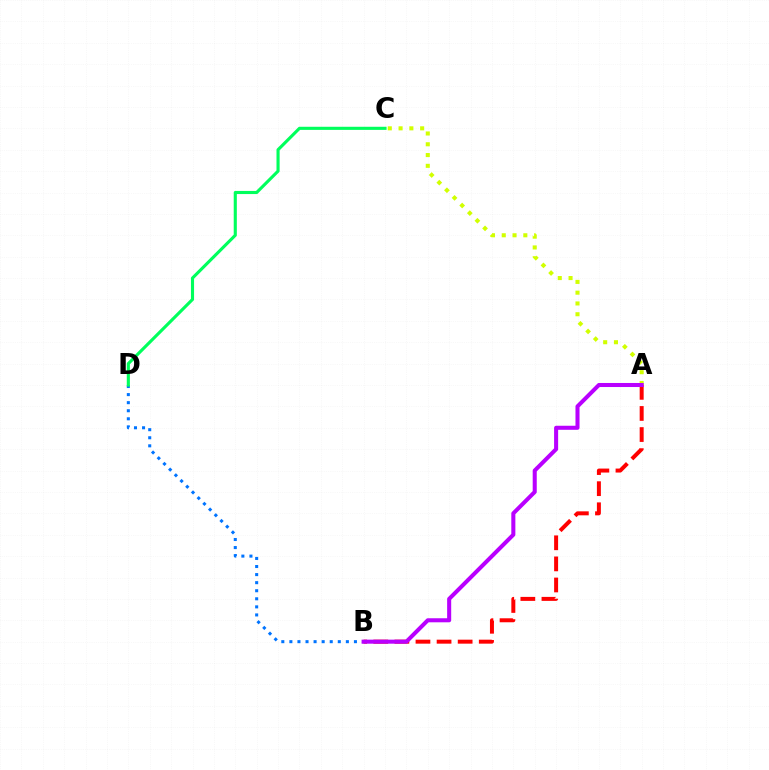{('B', 'D'): [{'color': '#0074ff', 'line_style': 'dotted', 'thickness': 2.19}], ('A', 'B'): [{'color': '#ff0000', 'line_style': 'dashed', 'thickness': 2.87}, {'color': '#b900ff', 'line_style': 'solid', 'thickness': 2.91}], ('A', 'C'): [{'color': '#d1ff00', 'line_style': 'dotted', 'thickness': 2.93}], ('C', 'D'): [{'color': '#00ff5c', 'line_style': 'solid', 'thickness': 2.24}]}